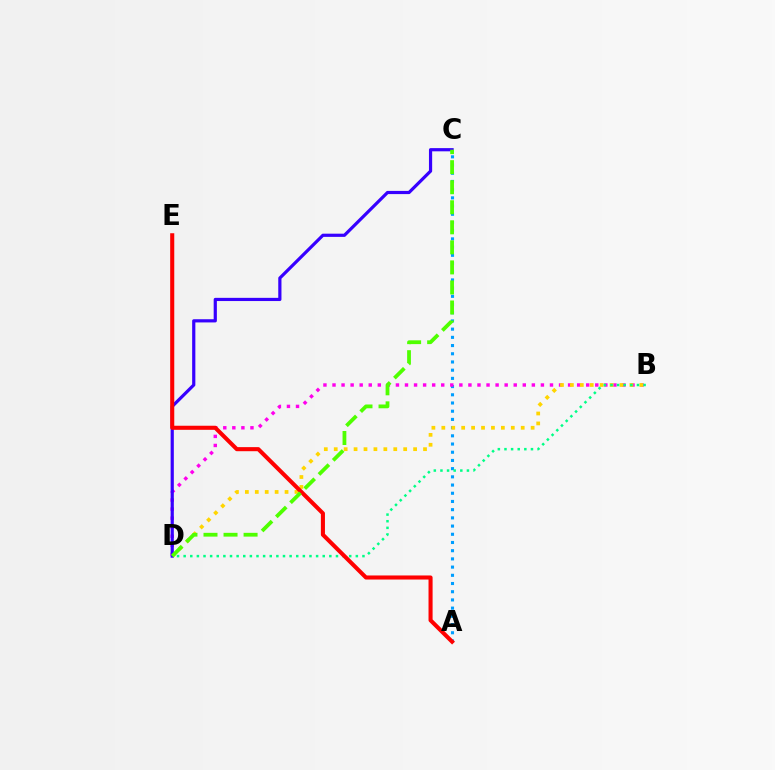{('A', 'C'): [{'color': '#009eff', 'line_style': 'dotted', 'thickness': 2.23}], ('B', 'D'): [{'color': '#ff00ed', 'line_style': 'dotted', 'thickness': 2.46}, {'color': '#ffd500', 'line_style': 'dotted', 'thickness': 2.7}, {'color': '#00ff86', 'line_style': 'dotted', 'thickness': 1.8}], ('C', 'D'): [{'color': '#3700ff', 'line_style': 'solid', 'thickness': 2.3}, {'color': '#4fff00', 'line_style': 'dashed', 'thickness': 2.72}], ('A', 'E'): [{'color': '#ff0000', 'line_style': 'solid', 'thickness': 2.93}]}